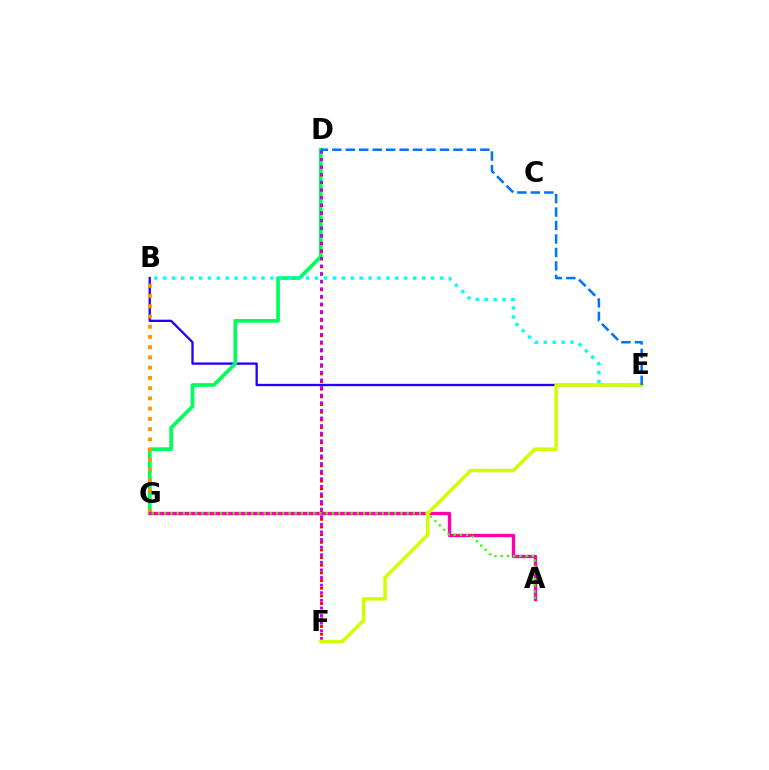{('B', 'E'): [{'color': '#2500ff', 'line_style': 'solid', 'thickness': 1.68}, {'color': '#00fff6', 'line_style': 'dotted', 'thickness': 2.43}], ('D', 'G'): [{'color': '#00ff5c', 'line_style': 'solid', 'thickness': 2.65}], ('B', 'G'): [{'color': '#ff9400', 'line_style': 'dotted', 'thickness': 2.78}], ('D', 'F'): [{'color': '#ff0000', 'line_style': 'dotted', 'thickness': 2.08}, {'color': '#b900ff', 'line_style': 'dotted', 'thickness': 2.06}], ('A', 'G'): [{'color': '#ff00ac', 'line_style': 'solid', 'thickness': 2.39}, {'color': '#3dff00', 'line_style': 'dotted', 'thickness': 1.69}], ('E', 'F'): [{'color': '#d1ff00', 'line_style': 'solid', 'thickness': 2.51}], ('D', 'E'): [{'color': '#0074ff', 'line_style': 'dashed', 'thickness': 1.83}]}